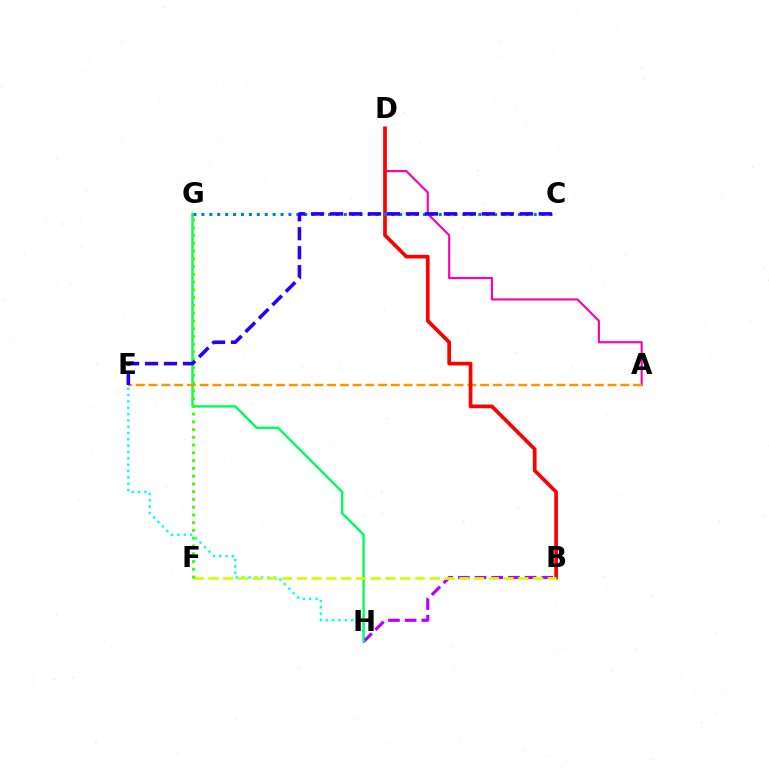{('G', 'H'): [{'color': '#00ff5c', 'line_style': 'solid', 'thickness': 1.75}], ('A', 'D'): [{'color': '#ff00ac', 'line_style': 'solid', 'thickness': 1.55}], ('A', 'E'): [{'color': '#ff9400', 'line_style': 'dashed', 'thickness': 1.73}], ('B', 'D'): [{'color': '#ff0000', 'line_style': 'solid', 'thickness': 2.66}], ('B', 'H'): [{'color': '#b900ff', 'line_style': 'dashed', 'thickness': 2.27}], ('C', 'G'): [{'color': '#0074ff', 'line_style': 'dotted', 'thickness': 2.15}], ('E', 'H'): [{'color': '#00fff6', 'line_style': 'dotted', 'thickness': 1.72}], ('B', 'F'): [{'color': '#d1ff00', 'line_style': 'dashed', 'thickness': 2.0}], ('F', 'G'): [{'color': '#3dff00', 'line_style': 'dotted', 'thickness': 2.11}], ('C', 'E'): [{'color': '#2500ff', 'line_style': 'dashed', 'thickness': 2.58}]}